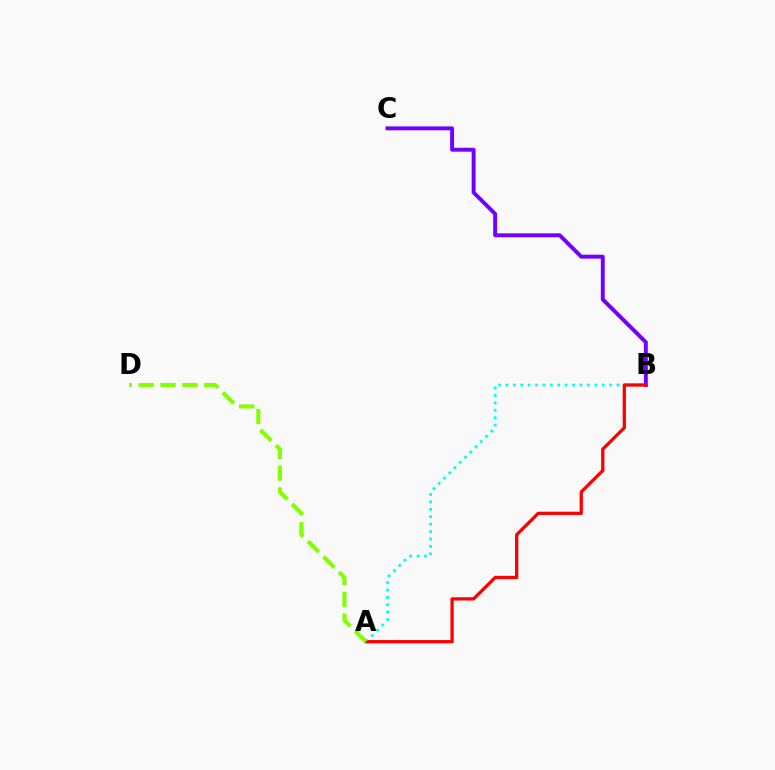{('A', 'B'): [{'color': '#00fff6', 'line_style': 'dotted', 'thickness': 2.01}, {'color': '#ff0000', 'line_style': 'solid', 'thickness': 2.35}], ('B', 'C'): [{'color': '#7200ff', 'line_style': 'solid', 'thickness': 2.82}], ('A', 'D'): [{'color': '#84ff00', 'line_style': 'dashed', 'thickness': 2.97}]}